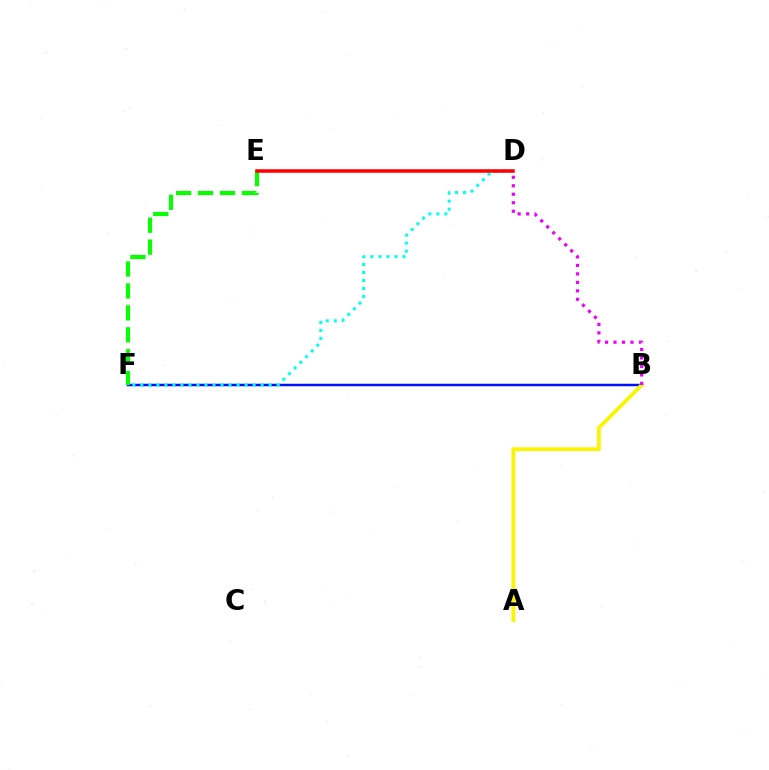{('B', 'F'): [{'color': '#0010ff', 'line_style': 'solid', 'thickness': 1.78}], ('E', 'F'): [{'color': '#08ff00', 'line_style': 'dashed', 'thickness': 2.98}], ('A', 'B'): [{'color': '#fcf500', 'line_style': 'solid', 'thickness': 2.71}], ('D', 'F'): [{'color': '#00fff6', 'line_style': 'dotted', 'thickness': 2.18}], ('D', 'E'): [{'color': '#ff0000', 'line_style': 'solid', 'thickness': 2.55}], ('B', 'D'): [{'color': '#ee00ff', 'line_style': 'dotted', 'thickness': 2.3}]}